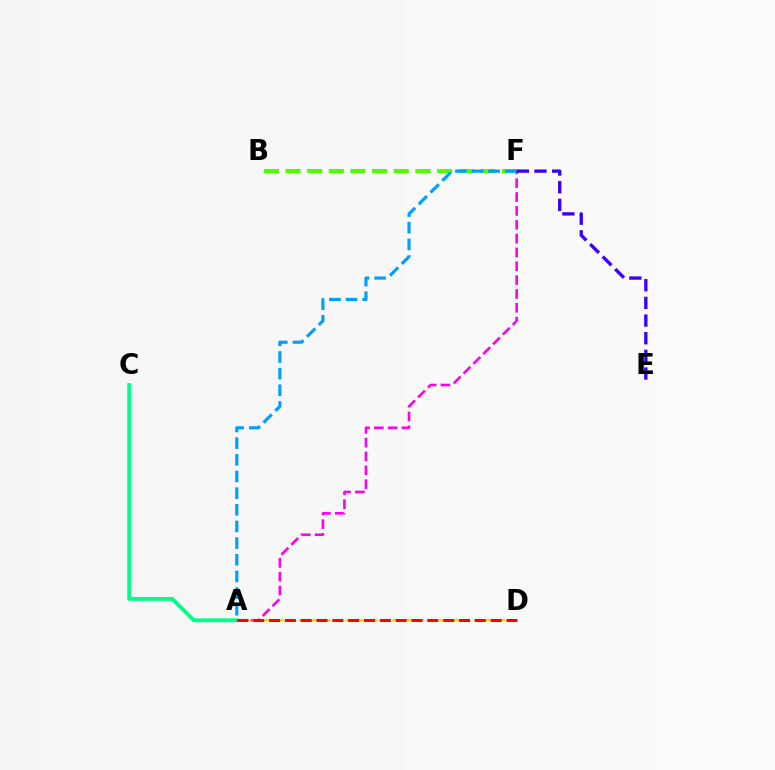{('A', 'C'): [{'color': '#00ff86', 'line_style': 'solid', 'thickness': 2.77}], ('B', 'F'): [{'color': '#4fff00', 'line_style': 'dashed', 'thickness': 2.94}], ('A', 'F'): [{'color': '#ff00ed', 'line_style': 'dashed', 'thickness': 1.88}, {'color': '#009eff', 'line_style': 'dashed', 'thickness': 2.26}], ('A', 'D'): [{'color': '#ffd500', 'line_style': 'dashed', 'thickness': 1.58}, {'color': '#ff0000', 'line_style': 'dashed', 'thickness': 2.15}], ('E', 'F'): [{'color': '#3700ff', 'line_style': 'dashed', 'thickness': 2.4}]}